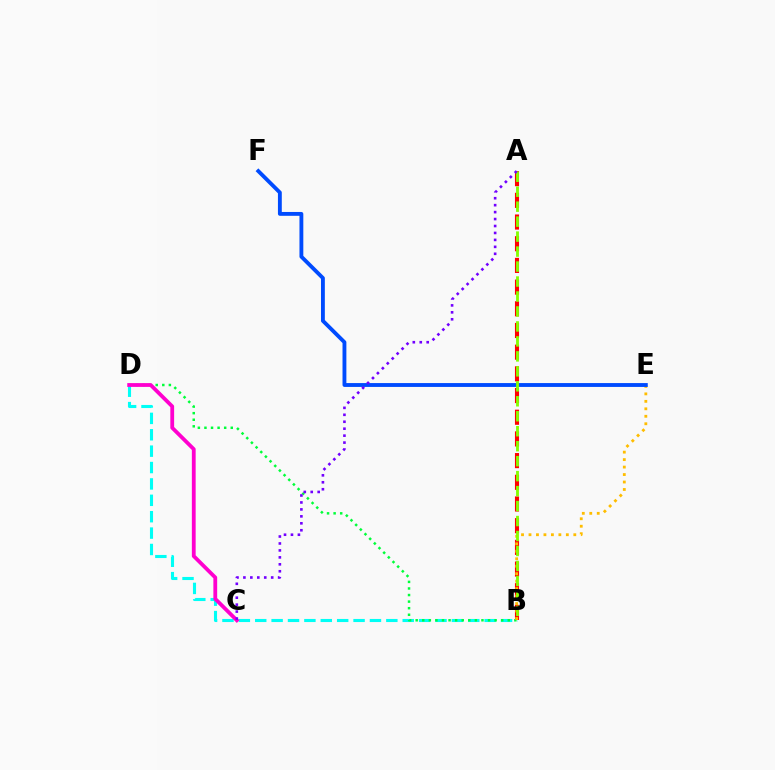{('B', 'D'): [{'color': '#00fff6', 'line_style': 'dashed', 'thickness': 2.23}, {'color': '#00ff39', 'line_style': 'dotted', 'thickness': 1.79}], ('A', 'B'): [{'color': '#ff0000', 'line_style': 'dashed', 'thickness': 2.95}, {'color': '#84ff00', 'line_style': 'dashed', 'thickness': 2.03}], ('B', 'E'): [{'color': '#ffbd00', 'line_style': 'dotted', 'thickness': 2.03}], ('E', 'F'): [{'color': '#004bff', 'line_style': 'solid', 'thickness': 2.78}], ('C', 'D'): [{'color': '#ff00cf', 'line_style': 'solid', 'thickness': 2.73}], ('A', 'C'): [{'color': '#7200ff', 'line_style': 'dotted', 'thickness': 1.89}]}